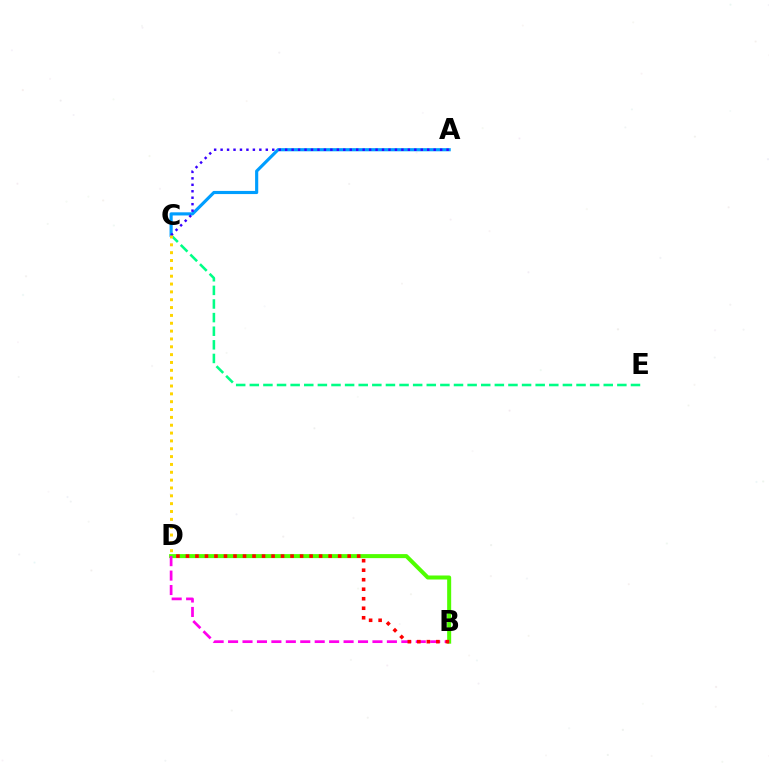{('C', 'E'): [{'color': '#00ff86', 'line_style': 'dashed', 'thickness': 1.85}], ('A', 'C'): [{'color': '#009eff', 'line_style': 'solid', 'thickness': 2.26}, {'color': '#3700ff', 'line_style': 'dotted', 'thickness': 1.75}], ('B', 'D'): [{'color': '#4fff00', 'line_style': 'solid', 'thickness': 2.89}, {'color': '#ff00ed', 'line_style': 'dashed', 'thickness': 1.96}, {'color': '#ff0000', 'line_style': 'dotted', 'thickness': 2.58}], ('C', 'D'): [{'color': '#ffd500', 'line_style': 'dotted', 'thickness': 2.13}]}